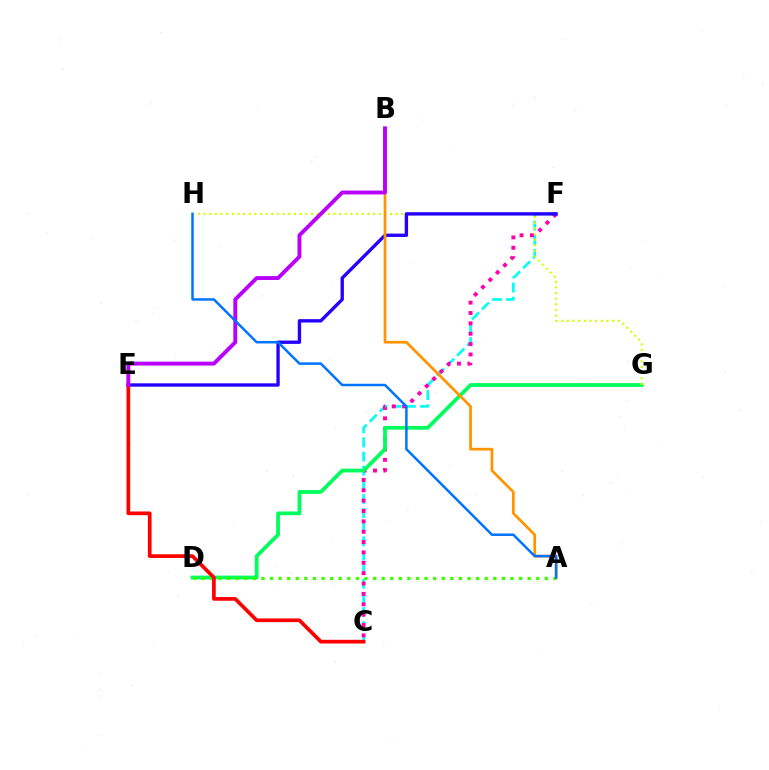{('C', 'F'): [{'color': '#00fff6', 'line_style': 'dashed', 'thickness': 1.92}, {'color': '#ff00ac', 'line_style': 'dotted', 'thickness': 2.82}], ('D', 'G'): [{'color': '#00ff5c', 'line_style': 'solid', 'thickness': 2.71}], ('A', 'D'): [{'color': '#3dff00', 'line_style': 'dotted', 'thickness': 2.33}], ('G', 'H'): [{'color': '#d1ff00', 'line_style': 'dotted', 'thickness': 1.54}], ('E', 'F'): [{'color': '#2500ff', 'line_style': 'solid', 'thickness': 2.42}], ('A', 'B'): [{'color': '#ff9400', 'line_style': 'solid', 'thickness': 1.95}], ('C', 'E'): [{'color': '#ff0000', 'line_style': 'solid', 'thickness': 2.66}], ('B', 'E'): [{'color': '#b900ff', 'line_style': 'solid', 'thickness': 2.8}], ('A', 'H'): [{'color': '#0074ff', 'line_style': 'solid', 'thickness': 1.79}]}